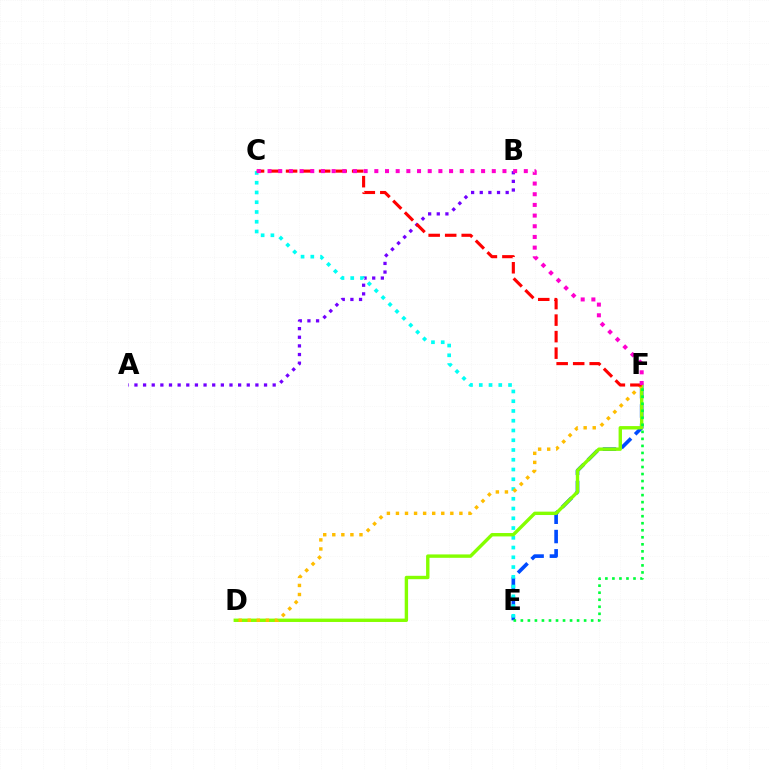{('A', 'B'): [{'color': '#7200ff', 'line_style': 'dotted', 'thickness': 2.35}], ('E', 'F'): [{'color': '#004bff', 'line_style': 'dashed', 'thickness': 2.62}, {'color': '#00ff39', 'line_style': 'dotted', 'thickness': 1.91}], ('C', 'E'): [{'color': '#00fff6', 'line_style': 'dotted', 'thickness': 2.65}], ('D', 'F'): [{'color': '#84ff00', 'line_style': 'solid', 'thickness': 2.44}, {'color': '#ffbd00', 'line_style': 'dotted', 'thickness': 2.46}], ('C', 'F'): [{'color': '#ff0000', 'line_style': 'dashed', 'thickness': 2.24}, {'color': '#ff00cf', 'line_style': 'dotted', 'thickness': 2.9}]}